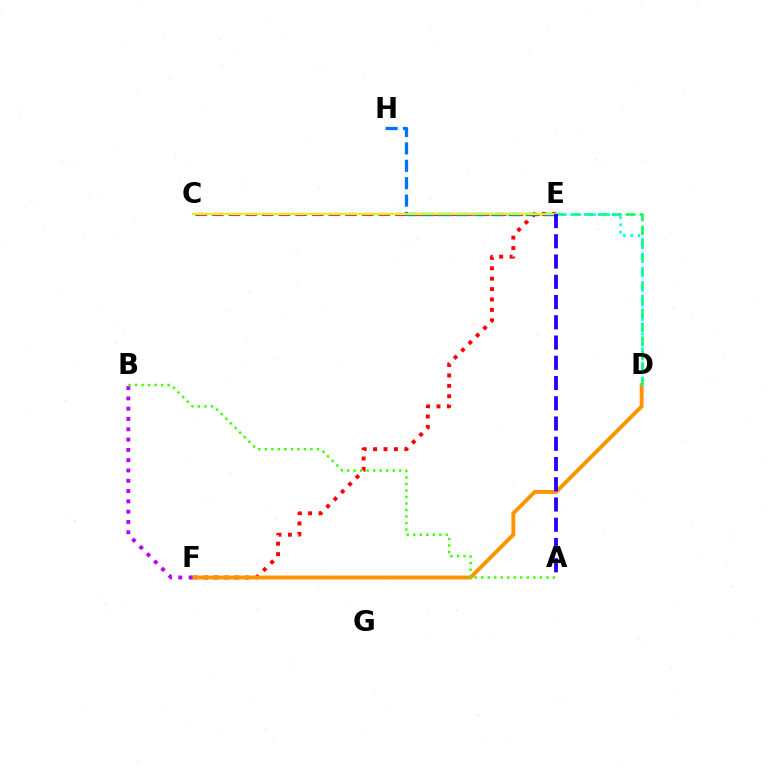{('C', 'E'): [{'color': '#ff00ac', 'line_style': 'dashed', 'thickness': 2.26}, {'color': '#d1ff00', 'line_style': 'solid', 'thickness': 1.62}], ('E', 'F'): [{'color': '#ff0000', 'line_style': 'dotted', 'thickness': 2.83}], ('E', 'H'): [{'color': '#0074ff', 'line_style': 'dashed', 'thickness': 2.36}], ('D', 'F'): [{'color': '#ff9400', 'line_style': 'solid', 'thickness': 2.8}], ('B', 'F'): [{'color': '#b900ff', 'line_style': 'dotted', 'thickness': 2.8}], ('A', 'B'): [{'color': '#3dff00', 'line_style': 'dotted', 'thickness': 1.77}], ('D', 'E'): [{'color': '#00ff5c', 'line_style': 'dashed', 'thickness': 1.88}, {'color': '#00fff6', 'line_style': 'dotted', 'thickness': 1.98}], ('A', 'E'): [{'color': '#2500ff', 'line_style': 'dashed', 'thickness': 2.75}]}